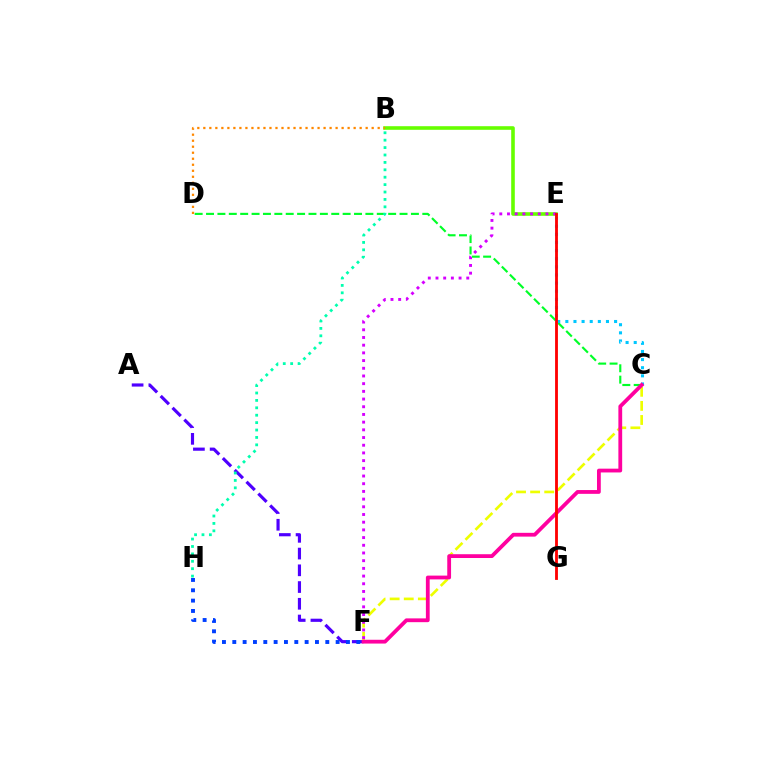{('C', 'D'): [{'color': '#00ff27', 'line_style': 'dashed', 'thickness': 1.55}], ('B', 'E'): [{'color': '#66ff00', 'line_style': 'solid', 'thickness': 2.59}], ('A', 'F'): [{'color': '#4f00ff', 'line_style': 'dashed', 'thickness': 2.27}], ('F', 'H'): [{'color': '#003fff', 'line_style': 'dotted', 'thickness': 2.81}], ('C', 'E'): [{'color': '#00c7ff', 'line_style': 'dotted', 'thickness': 2.21}], ('B', 'H'): [{'color': '#00ffaf', 'line_style': 'dotted', 'thickness': 2.01}], ('C', 'F'): [{'color': '#eeff00', 'line_style': 'dashed', 'thickness': 1.91}, {'color': '#ff00a0', 'line_style': 'solid', 'thickness': 2.73}], ('B', 'D'): [{'color': '#ff8800', 'line_style': 'dotted', 'thickness': 1.63}], ('E', 'F'): [{'color': '#d600ff', 'line_style': 'dotted', 'thickness': 2.09}], ('E', 'G'): [{'color': '#ff0000', 'line_style': 'solid', 'thickness': 2.04}]}